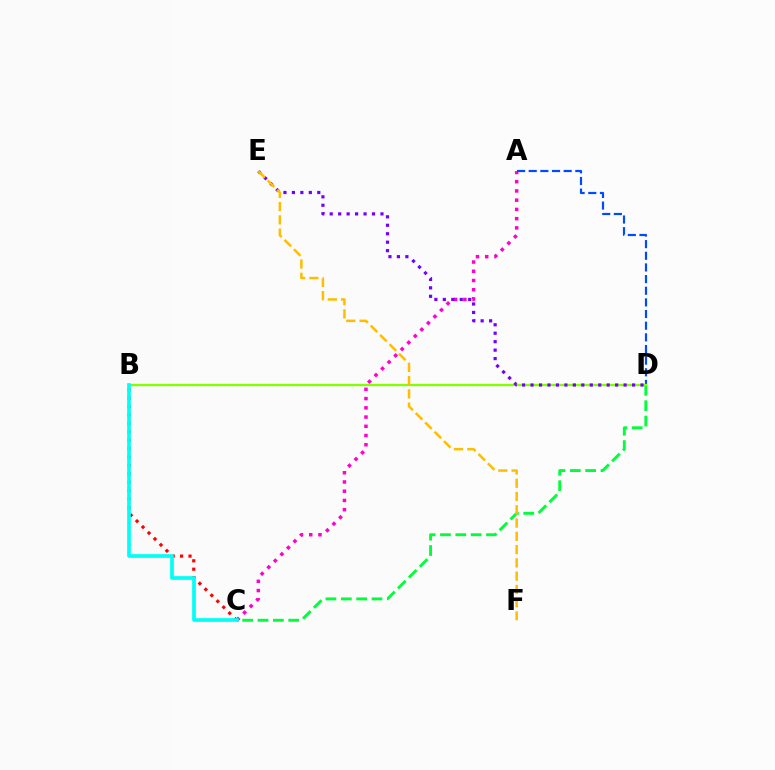{('B', 'C'): [{'color': '#ff0000', 'line_style': 'dotted', 'thickness': 2.29}, {'color': '#00fff6', 'line_style': 'solid', 'thickness': 2.64}], ('A', 'C'): [{'color': '#ff00cf', 'line_style': 'dotted', 'thickness': 2.51}], ('C', 'D'): [{'color': '#00ff39', 'line_style': 'dashed', 'thickness': 2.09}], ('A', 'D'): [{'color': '#004bff', 'line_style': 'dashed', 'thickness': 1.58}], ('B', 'D'): [{'color': '#84ff00', 'line_style': 'solid', 'thickness': 1.65}], ('D', 'E'): [{'color': '#7200ff', 'line_style': 'dotted', 'thickness': 2.3}], ('E', 'F'): [{'color': '#ffbd00', 'line_style': 'dashed', 'thickness': 1.8}]}